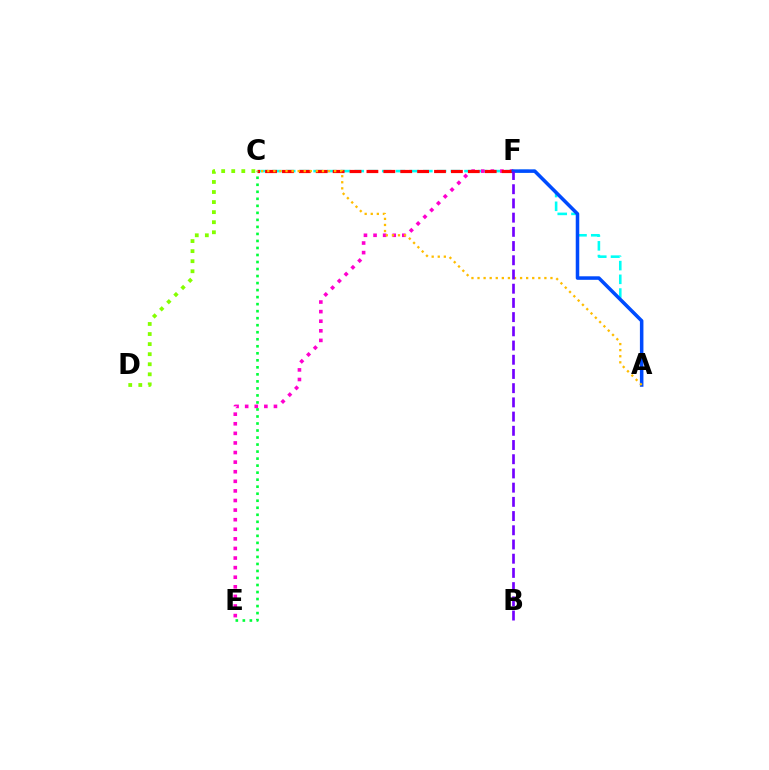{('A', 'C'): [{'color': '#00fff6', 'line_style': 'dashed', 'thickness': 1.86}, {'color': '#ffbd00', 'line_style': 'dotted', 'thickness': 1.65}], ('E', 'F'): [{'color': '#ff00cf', 'line_style': 'dotted', 'thickness': 2.61}], ('C', 'F'): [{'color': '#ff0000', 'line_style': 'dashed', 'thickness': 2.3}], ('C', 'E'): [{'color': '#00ff39', 'line_style': 'dotted', 'thickness': 1.91}], ('C', 'D'): [{'color': '#84ff00', 'line_style': 'dotted', 'thickness': 2.73}], ('A', 'F'): [{'color': '#004bff', 'line_style': 'solid', 'thickness': 2.54}], ('B', 'F'): [{'color': '#7200ff', 'line_style': 'dashed', 'thickness': 1.93}]}